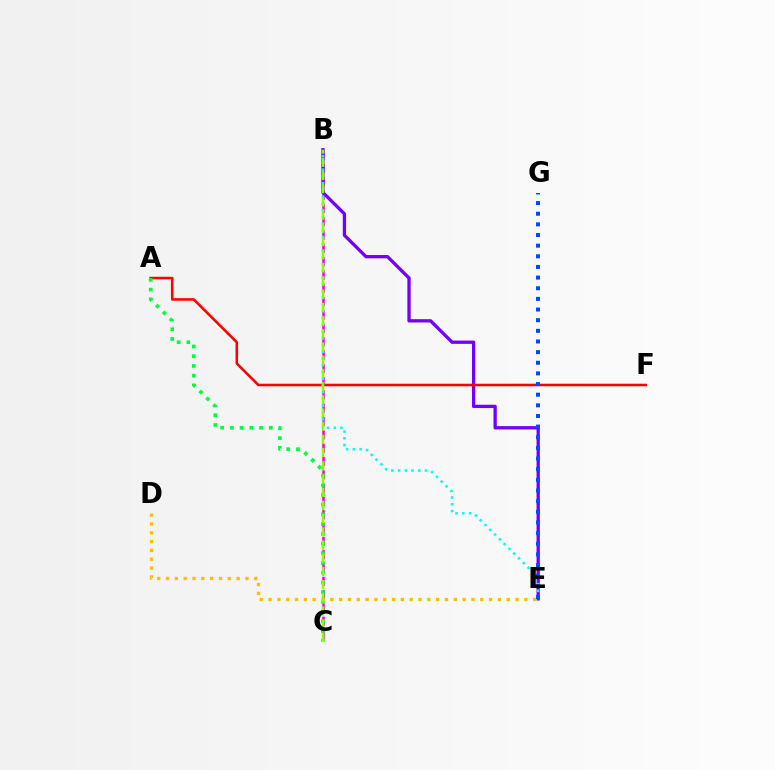{('B', 'C'): [{'color': '#ff00cf', 'line_style': 'dashed', 'thickness': 1.81}, {'color': '#84ff00', 'line_style': 'dashed', 'thickness': 1.79}], ('B', 'E'): [{'color': '#7200ff', 'line_style': 'solid', 'thickness': 2.38}, {'color': '#00fff6', 'line_style': 'dotted', 'thickness': 1.83}], ('A', 'F'): [{'color': '#ff0000', 'line_style': 'solid', 'thickness': 1.84}], ('A', 'C'): [{'color': '#00ff39', 'line_style': 'dotted', 'thickness': 2.64}], ('D', 'E'): [{'color': '#ffbd00', 'line_style': 'dotted', 'thickness': 2.4}], ('E', 'G'): [{'color': '#004bff', 'line_style': 'dotted', 'thickness': 2.89}]}